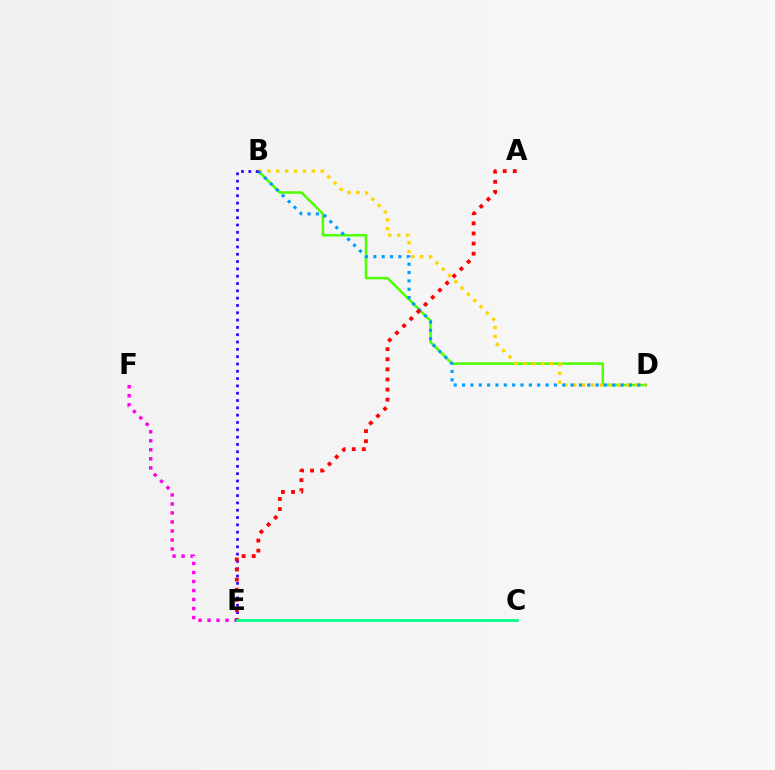{('E', 'F'): [{'color': '#ff00ed', 'line_style': 'dotted', 'thickness': 2.45}], ('B', 'D'): [{'color': '#4fff00', 'line_style': 'solid', 'thickness': 1.81}, {'color': '#ffd500', 'line_style': 'dotted', 'thickness': 2.41}, {'color': '#009eff', 'line_style': 'dotted', 'thickness': 2.27}], ('B', 'E'): [{'color': '#3700ff', 'line_style': 'dotted', 'thickness': 1.99}], ('A', 'E'): [{'color': '#ff0000', 'line_style': 'dotted', 'thickness': 2.74}], ('C', 'E'): [{'color': '#00ff86', 'line_style': 'solid', 'thickness': 1.97}]}